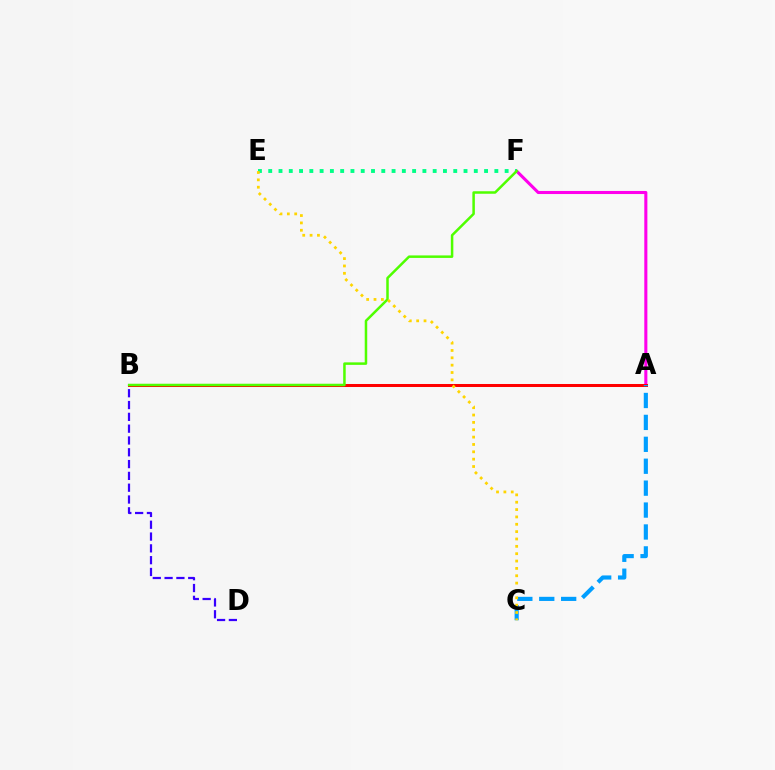{('A', 'F'): [{'color': '#ff00ed', 'line_style': 'solid', 'thickness': 2.22}], ('A', 'B'): [{'color': '#ff0000', 'line_style': 'solid', 'thickness': 2.17}], ('E', 'F'): [{'color': '#00ff86', 'line_style': 'dotted', 'thickness': 2.79}], ('A', 'C'): [{'color': '#009eff', 'line_style': 'dashed', 'thickness': 2.98}], ('B', 'D'): [{'color': '#3700ff', 'line_style': 'dashed', 'thickness': 1.6}], ('B', 'F'): [{'color': '#4fff00', 'line_style': 'solid', 'thickness': 1.8}], ('C', 'E'): [{'color': '#ffd500', 'line_style': 'dotted', 'thickness': 2.0}]}